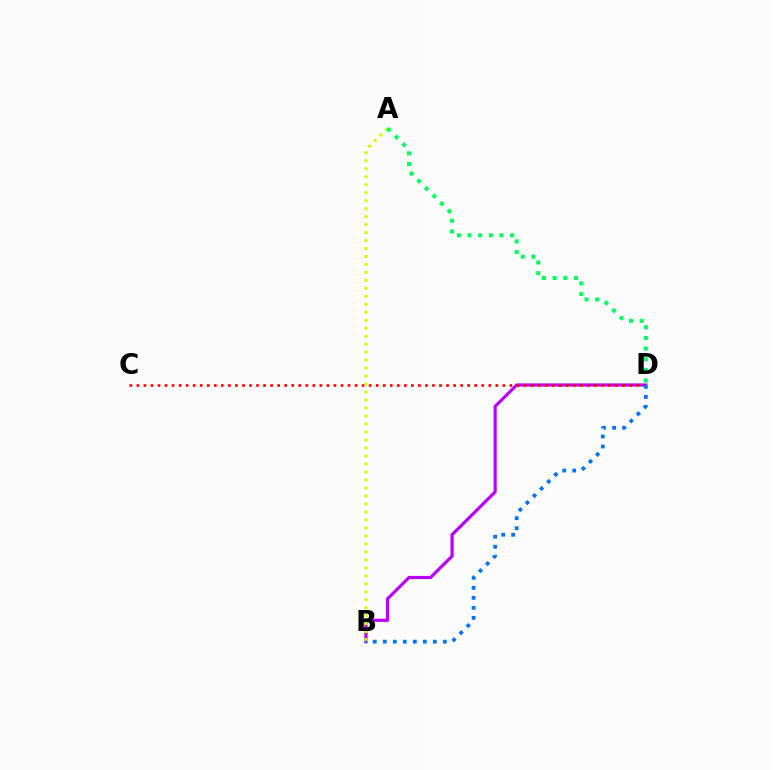{('B', 'D'): [{'color': '#b900ff', 'line_style': 'solid', 'thickness': 2.29}, {'color': '#0074ff', 'line_style': 'dotted', 'thickness': 2.72}], ('C', 'D'): [{'color': '#ff0000', 'line_style': 'dotted', 'thickness': 1.91}], ('A', 'B'): [{'color': '#d1ff00', 'line_style': 'dotted', 'thickness': 2.17}], ('A', 'D'): [{'color': '#00ff5c', 'line_style': 'dotted', 'thickness': 2.9}]}